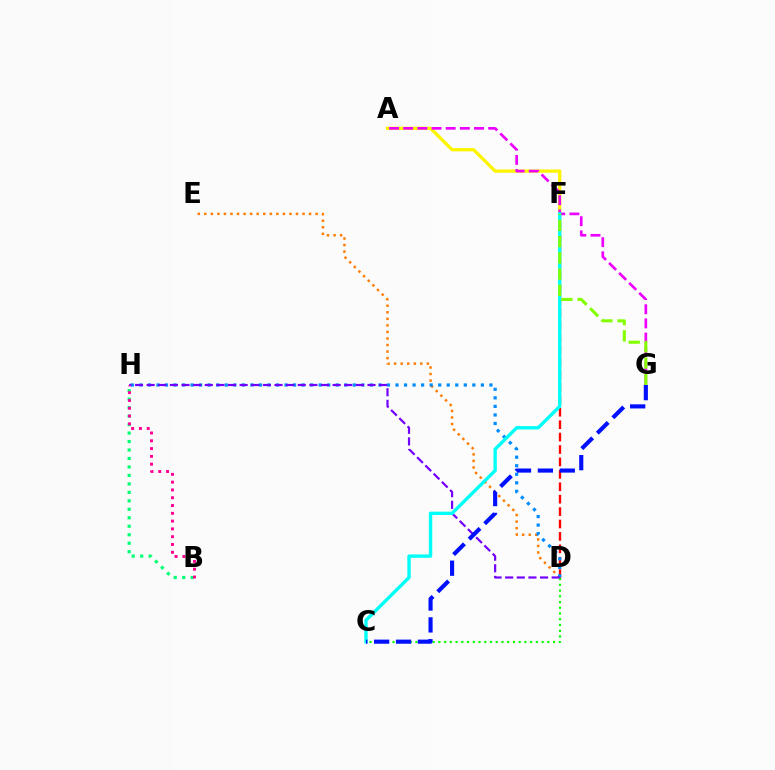{('A', 'F'): [{'color': '#fcf500', 'line_style': 'solid', 'thickness': 2.37}], ('D', 'E'): [{'color': '#ff7c00', 'line_style': 'dotted', 'thickness': 1.78}], ('A', 'G'): [{'color': '#ee00ff', 'line_style': 'dashed', 'thickness': 1.92}], ('B', 'H'): [{'color': '#00ff74', 'line_style': 'dotted', 'thickness': 2.3}, {'color': '#ff0094', 'line_style': 'dotted', 'thickness': 2.12}], ('D', 'F'): [{'color': '#ff0000', 'line_style': 'dashed', 'thickness': 1.69}], ('C', 'D'): [{'color': '#08ff00', 'line_style': 'dotted', 'thickness': 1.56}], ('D', 'H'): [{'color': '#008cff', 'line_style': 'dotted', 'thickness': 2.32}, {'color': '#7200ff', 'line_style': 'dashed', 'thickness': 1.58}], ('C', 'F'): [{'color': '#00fff6', 'line_style': 'solid', 'thickness': 2.43}], ('F', 'G'): [{'color': '#84ff00', 'line_style': 'dashed', 'thickness': 2.21}], ('C', 'G'): [{'color': '#0010ff', 'line_style': 'dashed', 'thickness': 2.97}]}